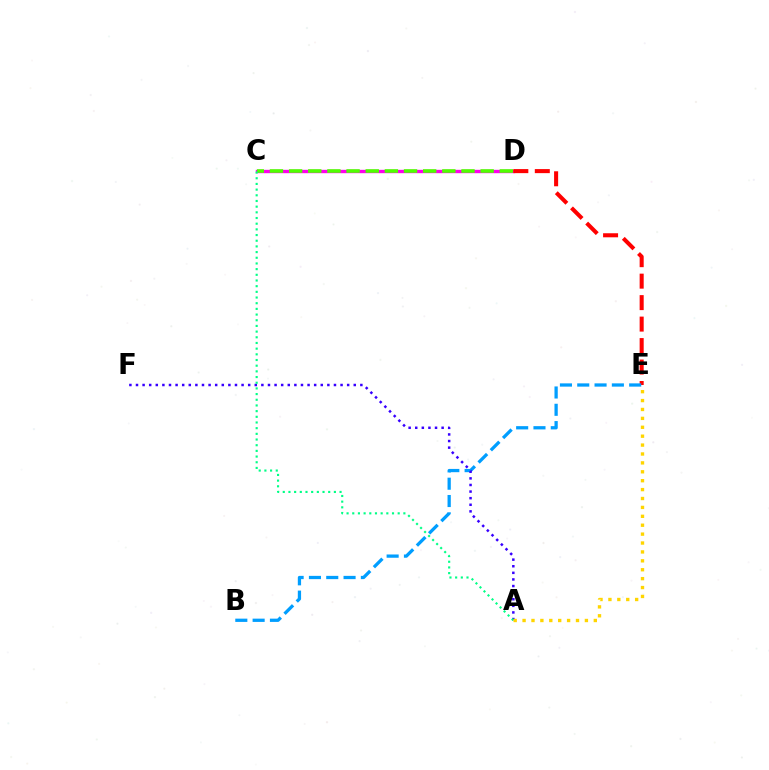{('C', 'D'): [{'color': '#ff00ed', 'line_style': 'solid', 'thickness': 2.43}, {'color': '#4fff00', 'line_style': 'dashed', 'thickness': 2.6}], ('D', 'E'): [{'color': '#ff0000', 'line_style': 'dashed', 'thickness': 2.92}], ('B', 'E'): [{'color': '#009eff', 'line_style': 'dashed', 'thickness': 2.35}], ('A', 'F'): [{'color': '#3700ff', 'line_style': 'dotted', 'thickness': 1.79}], ('A', 'C'): [{'color': '#00ff86', 'line_style': 'dotted', 'thickness': 1.54}], ('A', 'E'): [{'color': '#ffd500', 'line_style': 'dotted', 'thickness': 2.42}]}